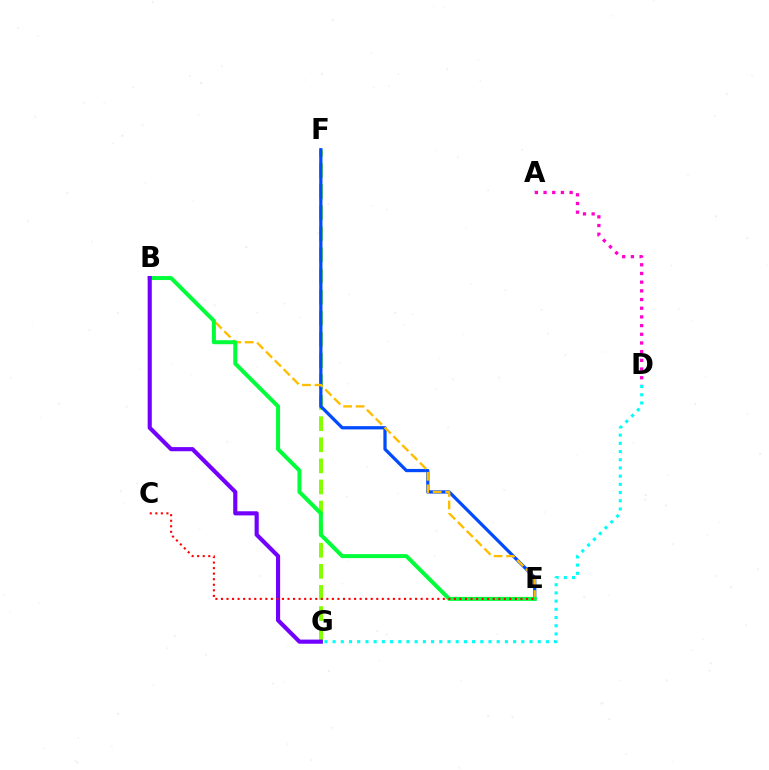{('F', 'G'): [{'color': '#84ff00', 'line_style': 'dashed', 'thickness': 2.87}], ('A', 'D'): [{'color': '#ff00cf', 'line_style': 'dotted', 'thickness': 2.36}], ('E', 'F'): [{'color': '#004bff', 'line_style': 'solid', 'thickness': 2.34}], ('D', 'G'): [{'color': '#00fff6', 'line_style': 'dotted', 'thickness': 2.23}], ('B', 'E'): [{'color': '#ffbd00', 'line_style': 'dashed', 'thickness': 1.7}, {'color': '#00ff39', 'line_style': 'solid', 'thickness': 2.87}], ('B', 'G'): [{'color': '#7200ff', 'line_style': 'solid', 'thickness': 2.98}], ('C', 'E'): [{'color': '#ff0000', 'line_style': 'dotted', 'thickness': 1.51}]}